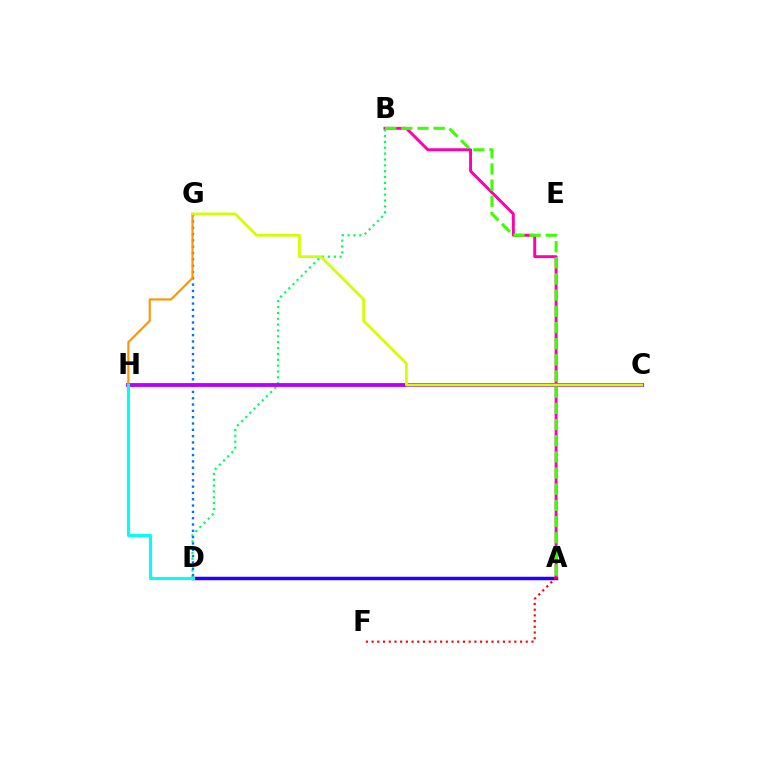{('A', 'D'): [{'color': '#2500ff', 'line_style': 'solid', 'thickness': 2.51}], ('A', 'B'): [{'color': '#ff00ac', 'line_style': 'solid', 'thickness': 2.11}, {'color': '#3dff00', 'line_style': 'dashed', 'thickness': 2.2}], ('B', 'D'): [{'color': '#00ff5c', 'line_style': 'dotted', 'thickness': 1.59}], ('D', 'G'): [{'color': '#0074ff', 'line_style': 'dotted', 'thickness': 1.72}], ('C', 'H'): [{'color': '#b900ff', 'line_style': 'solid', 'thickness': 2.77}], ('G', 'H'): [{'color': '#ff9400', 'line_style': 'solid', 'thickness': 1.52}], ('C', 'G'): [{'color': '#d1ff00', 'line_style': 'solid', 'thickness': 1.97}], ('D', 'H'): [{'color': '#00fff6', 'line_style': 'solid', 'thickness': 2.21}], ('A', 'F'): [{'color': '#ff0000', 'line_style': 'dotted', 'thickness': 1.55}]}